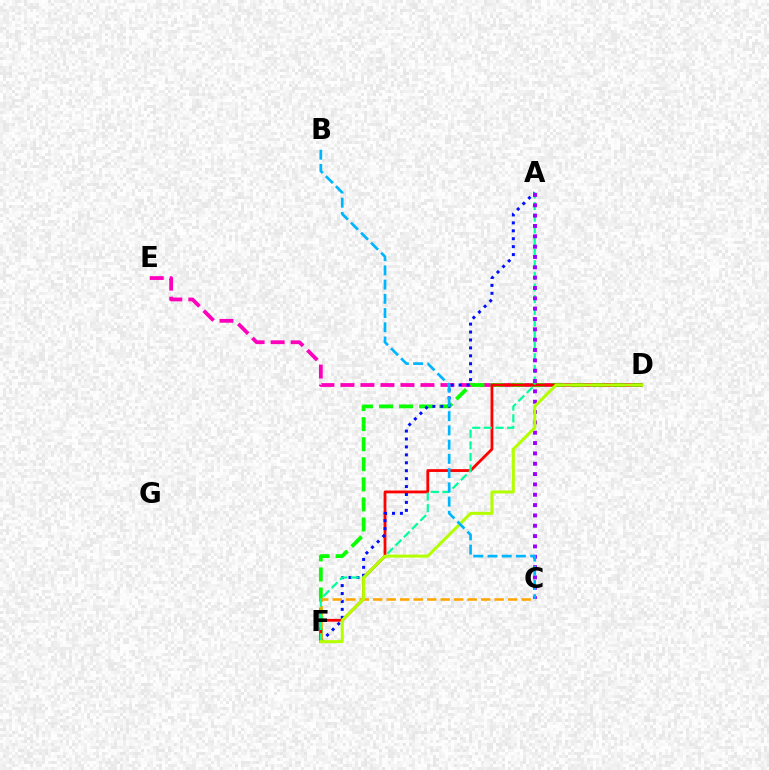{('D', 'E'): [{'color': '#ff00bd', 'line_style': 'dashed', 'thickness': 2.72}], ('D', 'F'): [{'color': '#08ff00', 'line_style': 'dashed', 'thickness': 2.73}, {'color': '#ff0000', 'line_style': 'solid', 'thickness': 2.02}, {'color': '#b3ff00', 'line_style': 'solid', 'thickness': 2.17}], ('A', 'F'): [{'color': '#0010ff', 'line_style': 'dotted', 'thickness': 2.15}, {'color': '#00ff9d', 'line_style': 'dashed', 'thickness': 1.58}], ('C', 'F'): [{'color': '#ffa500', 'line_style': 'dashed', 'thickness': 1.83}], ('A', 'C'): [{'color': '#9b00ff', 'line_style': 'dotted', 'thickness': 2.81}], ('B', 'C'): [{'color': '#00b5ff', 'line_style': 'dashed', 'thickness': 1.93}]}